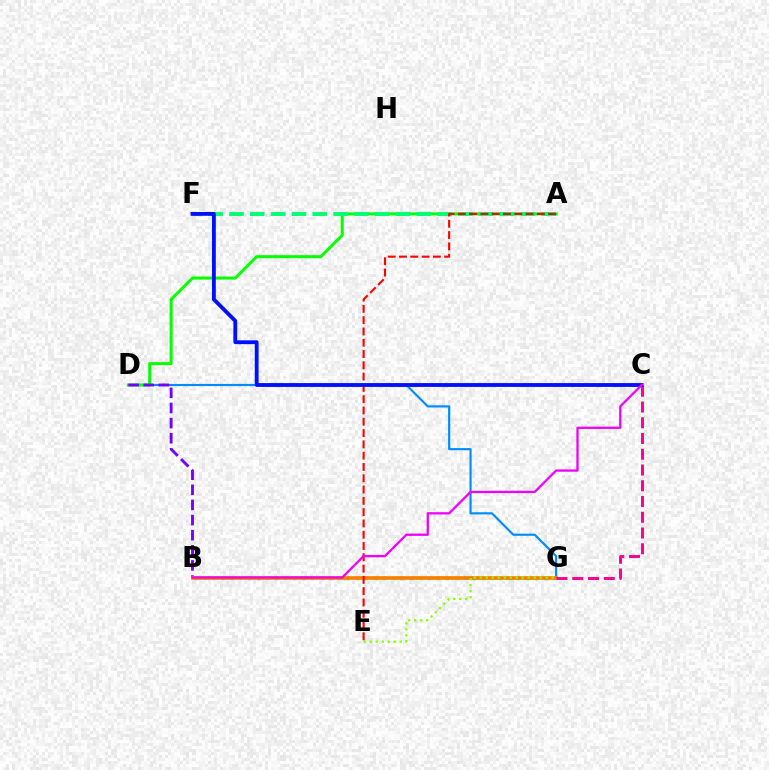{('D', 'G'): [{'color': '#008cff', 'line_style': 'solid', 'thickness': 1.55}], ('A', 'D'): [{'color': '#08ff00', 'line_style': 'solid', 'thickness': 2.19}], ('B', 'D'): [{'color': '#7200ff', 'line_style': 'dashed', 'thickness': 2.05}], ('B', 'G'): [{'color': '#fcf500', 'line_style': 'dashed', 'thickness': 2.54}, {'color': '#00fff6', 'line_style': 'dotted', 'thickness': 2.44}, {'color': '#ff7c00', 'line_style': 'solid', 'thickness': 2.61}], ('E', 'G'): [{'color': '#84ff00', 'line_style': 'dotted', 'thickness': 1.63}], ('A', 'F'): [{'color': '#00ff74', 'line_style': 'dashed', 'thickness': 2.83}], ('C', 'G'): [{'color': '#ff0094', 'line_style': 'dashed', 'thickness': 2.14}], ('A', 'E'): [{'color': '#ff0000', 'line_style': 'dashed', 'thickness': 1.53}], ('C', 'F'): [{'color': '#0010ff', 'line_style': 'solid', 'thickness': 2.76}], ('B', 'C'): [{'color': '#ee00ff', 'line_style': 'solid', 'thickness': 1.65}]}